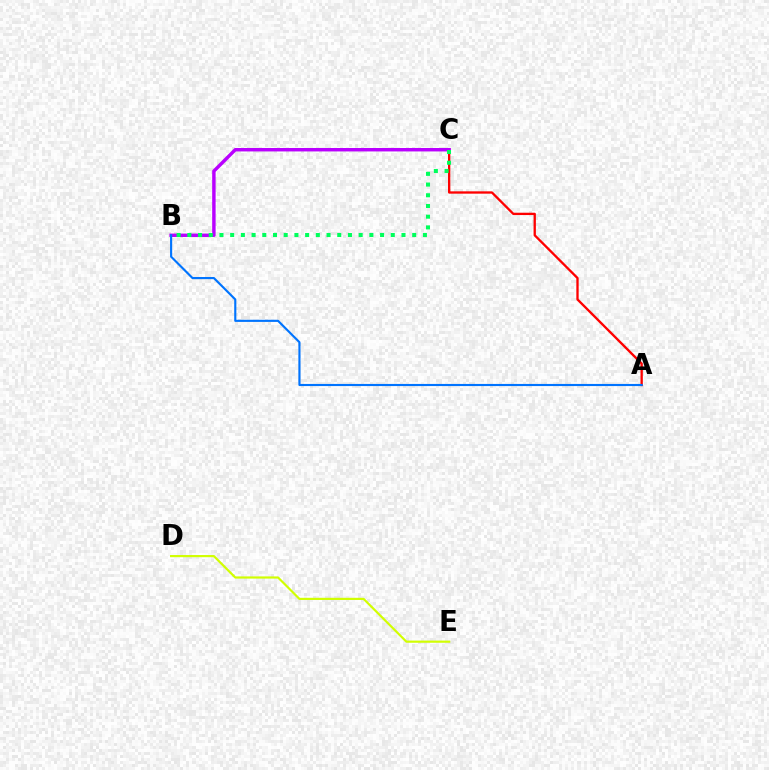{('A', 'C'): [{'color': '#ff0000', 'line_style': 'solid', 'thickness': 1.67}], ('B', 'C'): [{'color': '#b900ff', 'line_style': 'solid', 'thickness': 2.47}, {'color': '#00ff5c', 'line_style': 'dotted', 'thickness': 2.91}], ('D', 'E'): [{'color': '#d1ff00', 'line_style': 'solid', 'thickness': 1.57}], ('A', 'B'): [{'color': '#0074ff', 'line_style': 'solid', 'thickness': 1.54}]}